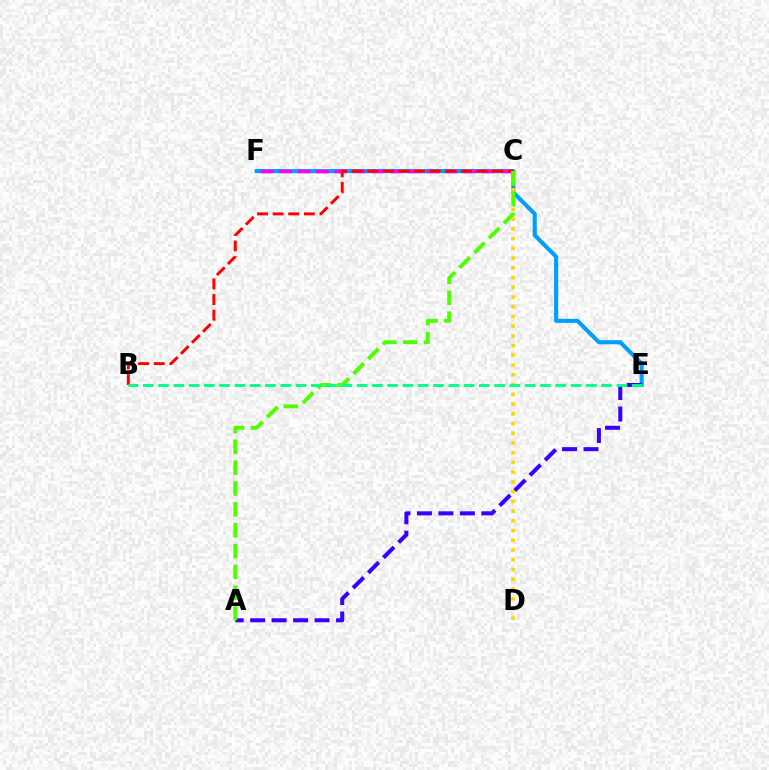{('E', 'F'): [{'color': '#009eff', 'line_style': 'solid', 'thickness': 2.94}], ('C', 'F'): [{'color': '#ff00ed', 'line_style': 'dashed', 'thickness': 2.51}], ('B', 'C'): [{'color': '#ff0000', 'line_style': 'dashed', 'thickness': 2.12}], ('C', 'D'): [{'color': '#ffd500', 'line_style': 'dotted', 'thickness': 2.64}], ('A', 'E'): [{'color': '#3700ff', 'line_style': 'dashed', 'thickness': 2.92}], ('A', 'C'): [{'color': '#4fff00', 'line_style': 'dashed', 'thickness': 2.83}], ('B', 'E'): [{'color': '#00ff86', 'line_style': 'dashed', 'thickness': 2.08}]}